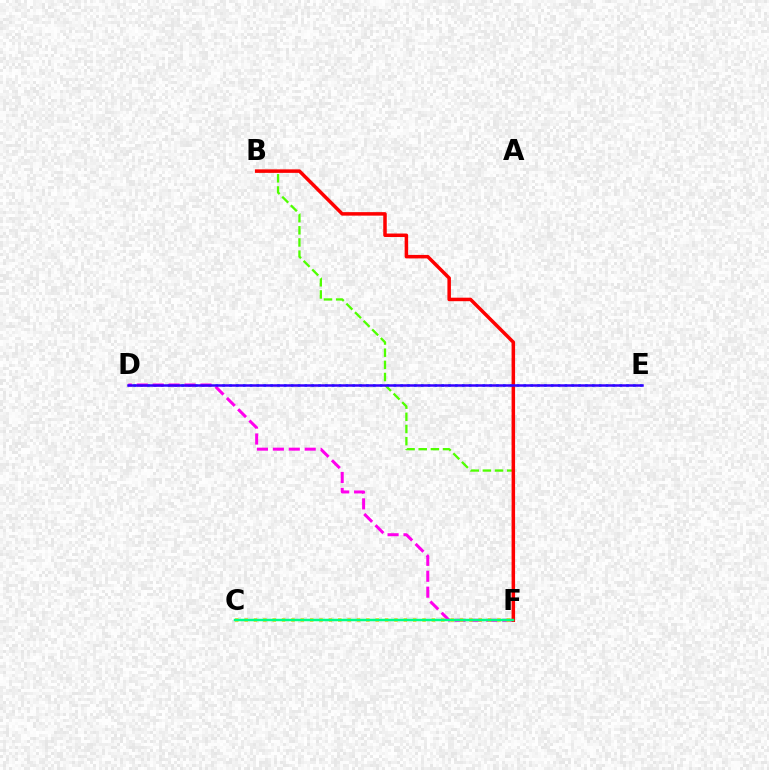{('D', 'E'): [{'color': '#009eff', 'line_style': 'dotted', 'thickness': 1.86}, {'color': '#3700ff', 'line_style': 'solid', 'thickness': 1.8}], ('B', 'F'): [{'color': '#4fff00', 'line_style': 'dashed', 'thickness': 1.65}, {'color': '#ff0000', 'line_style': 'solid', 'thickness': 2.52}], ('D', 'F'): [{'color': '#ff00ed', 'line_style': 'dashed', 'thickness': 2.16}], ('C', 'F'): [{'color': '#ffd500', 'line_style': 'dotted', 'thickness': 2.54}, {'color': '#00ff86', 'line_style': 'solid', 'thickness': 1.79}]}